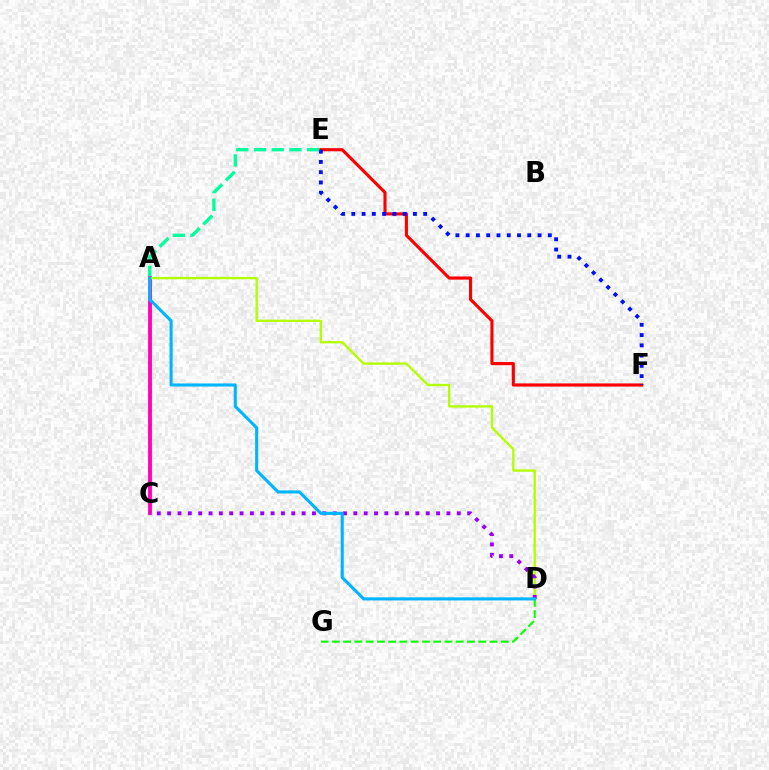{('A', 'C'): [{'color': '#ffa500', 'line_style': 'dotted', 'thickness': 1.82}, {'color': '#ff00bd', 'line_style': 'solid', 'thickness': 2.75}], ('E', 'F'): [{'color': '#ff0000', 'line_style': 'solid', 'thickness': 2.26}, {'color': '#0010ff', 'line_style': 'dotted', 'thickness': 2.79}], ('D', 'G'): [{'color': '#08ff00', 'line_style': 'dashed', 'thickness': 1.53}], ('A', 'E'): [{'color': '#00ff9d', 'line_style': 'dashed', 'thickness': 2.41}], ('A', 'D'): [{'color': '#b3ff00', 'line_style': 'solid', 'thickness': 1.69}, {'color': '#00b5ff', 'line_style': 'solid', 'thickness': 2.22}], ('C', 'D'): [{'color': '#9b00ff', 'line_style': 'dotted', 'thickness': 2.81}]}